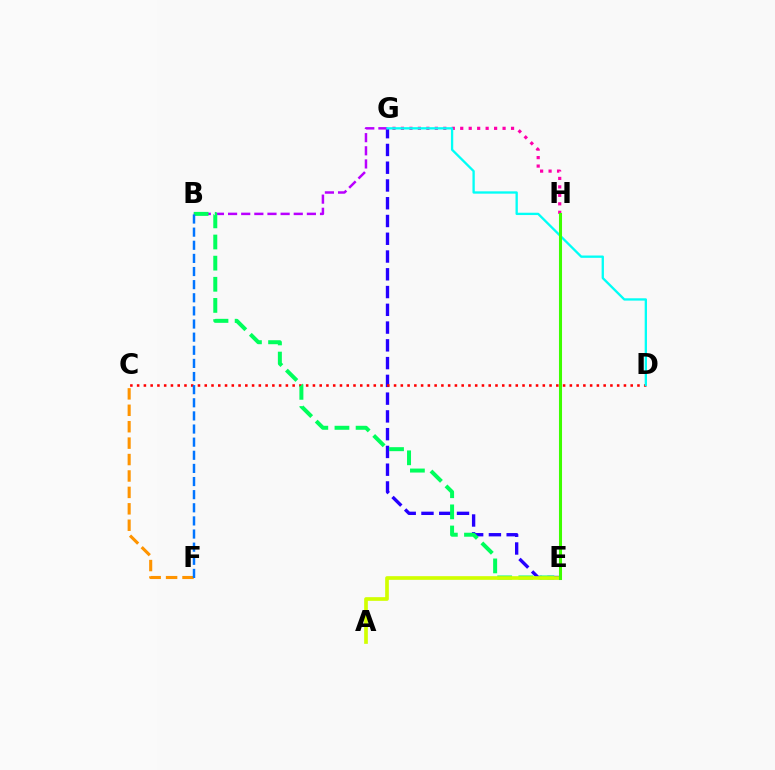{('G', 'H'): [{'color': '#ff00ac', 'line_style': 'dotted', 'thickness': 2.3}], ('E', 'G'): [{'color': '#2500ff', 'line_style': 'dashed', 'thickness': 2.41}], ('B', 'G'): [{'color': '#b900ff', 'line_style': 'dashed', 'thickness': 1.78}], ('C', 'D'): [{'color': '#ff0000', 'line_style': 'dotted', 'thickness': 1.84}], ('B', 'E'): [{'color': '#00ff5c', 'line_style': 'dashed', 'thickness': 2.87}], ('C', 'F'): [{'color': '#ff9400', 'line_style': 'dashed', 'thickness': 2.23}], ('D', 'G'): [{'color': '#00fff6', 'line_style': 'solid', 'thickness': 1.67}], ('B', 'F'): [{'color': '#0074ff', 'line_style': 'dashed', 'thickness': 1.78}], ('A', 'E'): [{'color': '#d1ff00', 'line_style': 'solid', 'thickness': 2.65}], ('E', 'H'): [{'color': '#3dff00', 'line_style': 'solid', 'thickness': 2.2}]}